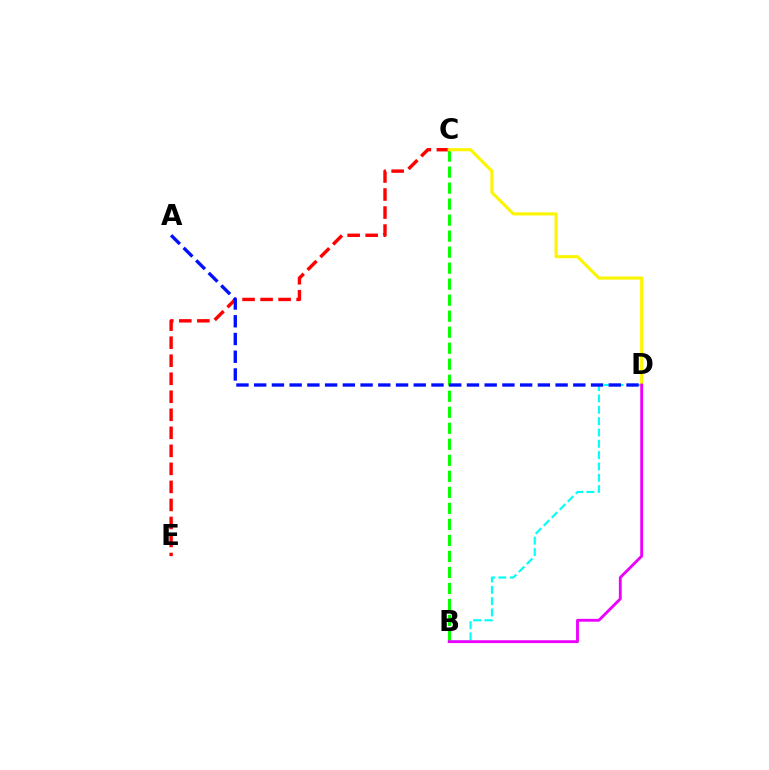{('B', 'C'): [{'color': '#08ff00', 'line_style': 'dashed', 'thickness': 2.18}], ('C', 'E'): [{'color': '#ff0000', 'line_style': 'dashed', 'thickness': 2.45}], ('B', 'D'): [{'color': '#00fff6', 'line_style': 'dashed', 'thickness': 1.54}, {'color': '#ee00ff', 'line_style': 'solid', 'thickness': 2.05}], ('C', 'D'): [{'color': '#fcf500', 'line_style': 'solid', 'thickness': 2.22}], ('A', 'D'): [{'color': '#0010ff', 'line_style': 'dashed', 'thickness': 2.41}]}